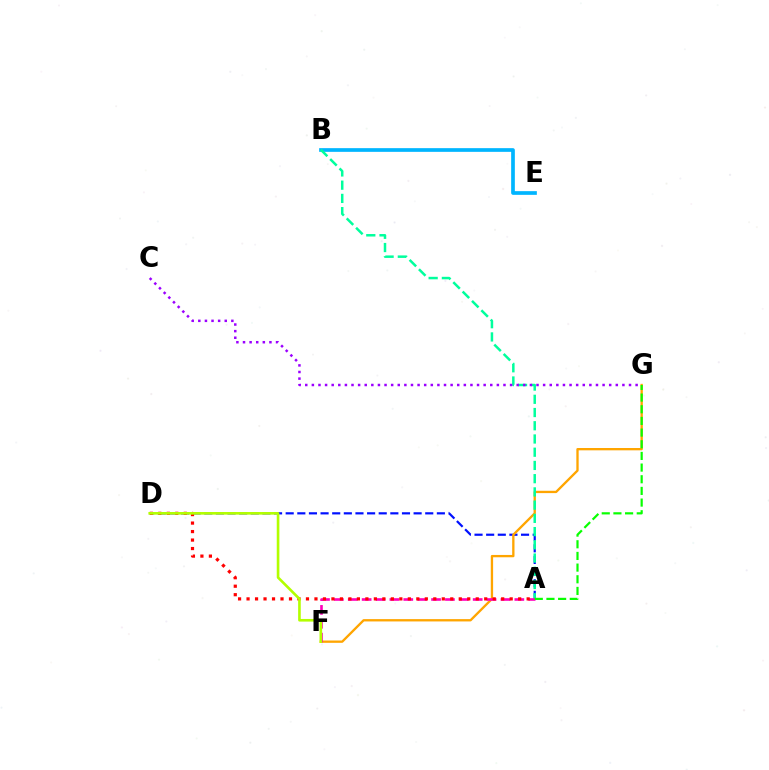{('A', 'D'): [{'color': '#0010ff', 'line_style': 'dashed', 'thickness': 1.58}, {'color': '#ff0000', 'line_style': 'dotted', 'thickness': 2.31}], ('B', 'E'): [{'color': '#00b5ff', 'line_style': 'solid', 'thickness': 2.66}], ('F', 'G'): [{'color': '#ffa500', 'line_style': 'solid', 'thickness': 1.67}], ('A', 'B'): [{'color': '#00ff9d', 'line_style': 'dashed', 'thickness': 1.8}], ('A', 'F'): [{'color': '#ff00bd', 'line_style': 'dashed', 'thickness': 1.89}], ('C', 'G'): [{'color': '#9b00ff', 'line_style': 'dotted', 'thickness': 1.8}], ('A', 'G'): [{'color': '#08ff00', 'line_style': 'dashed', 'thickness': 1.58}], ('D', 'F'): [{'color': '#b3ff00', 'line_style': 'solid', 'thickness': 1.9}]}